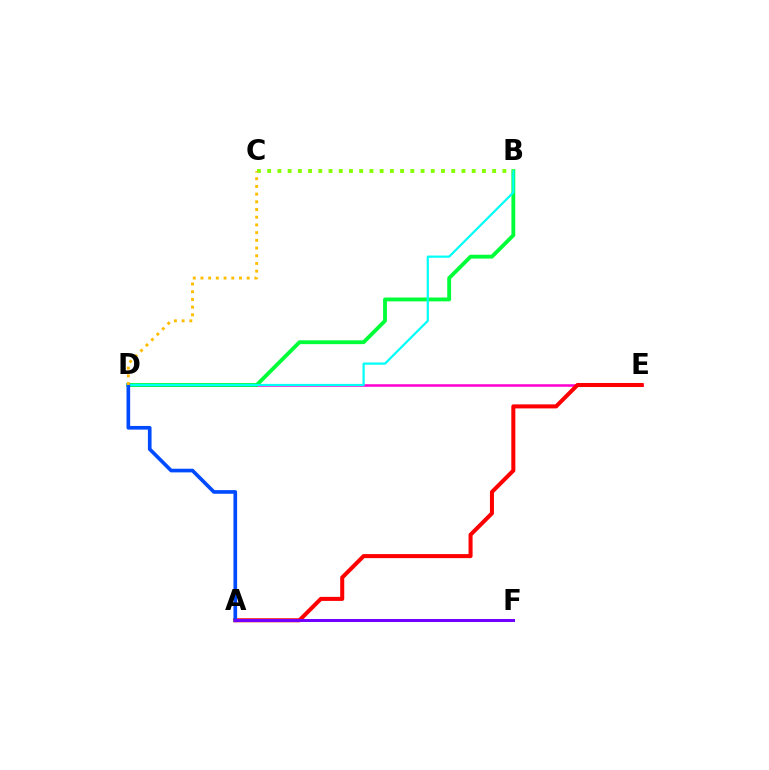{('D', 'E'): [{'color': '#ff00cf', 'line_style': 'solid', 'thickness': 1.84}], ('A', 'E'): [{'color': '#ff0000', 'line_style': 'solid', 'thickness': 2.9}], ('B', 'D'): [{'color': '#00ff39', 'line_style': 'solid', 'thickness': 2.77}, {'color': '#00fff6', 'line_style': 'solid', 'thickness': 1.6}], ('A', 'D'): [{'color': '#004bff', 'line_style': 'solid', 'thickness': 2.63}], ('B', 'C'): [{'color': '#84ff00', 'line_style': 'dotted', 'thickness': 2.78}], ('A', 'F'): [{'color': '#7200ff', 'line_style': 'solid', 'thickness': 2.16}], ('C', 'D'): [{'color': '#ffbd00', 'line_style': 'dotted', 'thickness': 2.09}]}